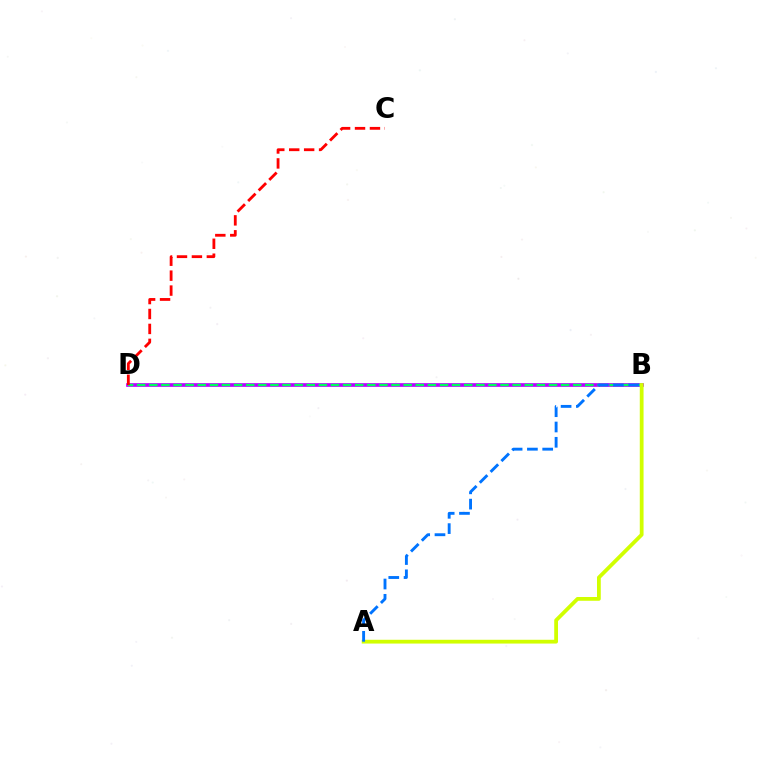{('B', 'D'): [{'color': '#b900ff', 'line_style': 'solid', 'thickness': 2.64}, {'color': '#00ff5c', 'line_style': 'dashed', 'thickness': 1.65}], ('A', 'B'): [{'color': '#d1ff00', 'line_style': 'solid', 'thickness': 2.72}, {'color': '#0074ff', 'line_style': 'dashed', 'thickness': 2.08}], ('C', 'D'): [{'color': '#ff0000', 'line_style': 'dashed', 'thickness': 2.03}]}